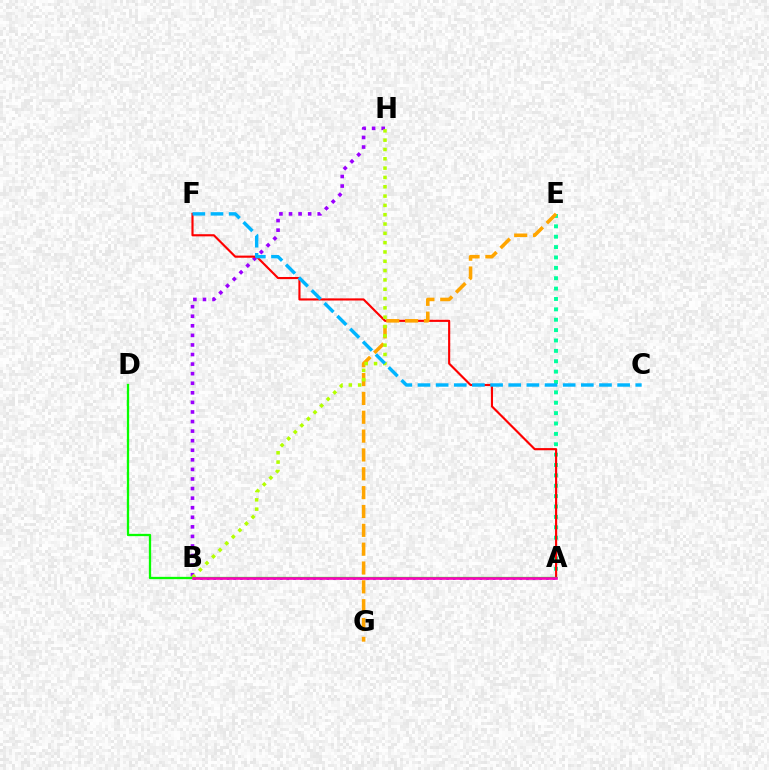{('A', 'E'): [{'color': '#00ff9d', 'line_style': 'dotted', 'thickness': 2.82}], ('B', 'H'): [{'color': '#9b00ff', 'line_style': 'dotted', 'thickness': 2.6}, {'color': '#b3ff00', 'line_style': 'dotted', 'thickness': 2.53}], ('A', 'F'): [{'color': '#ff0000', 'line_style': 'solid', 'thickness': 1.54}], ('E', 'G'): [{'color': '#ffa500', 'line_style': 'dashed', 'thickness': 2.56}], ('A', 'B'): [{'color': '#0010ff', 'line_style': 'dotted', 'thickness': 1.81}, {'color': '#ff00bd', 'line_style': 'solid', 'thickness': 1.87}], ('A', 'D'): [{'color': '#08ff00', 'line_style': 'solid', 'thickness': 1.65}], ('C', 'F'): [{'color': '#00b5ff', 'line_style': 'dashed', 'thickness': 2.47}]}